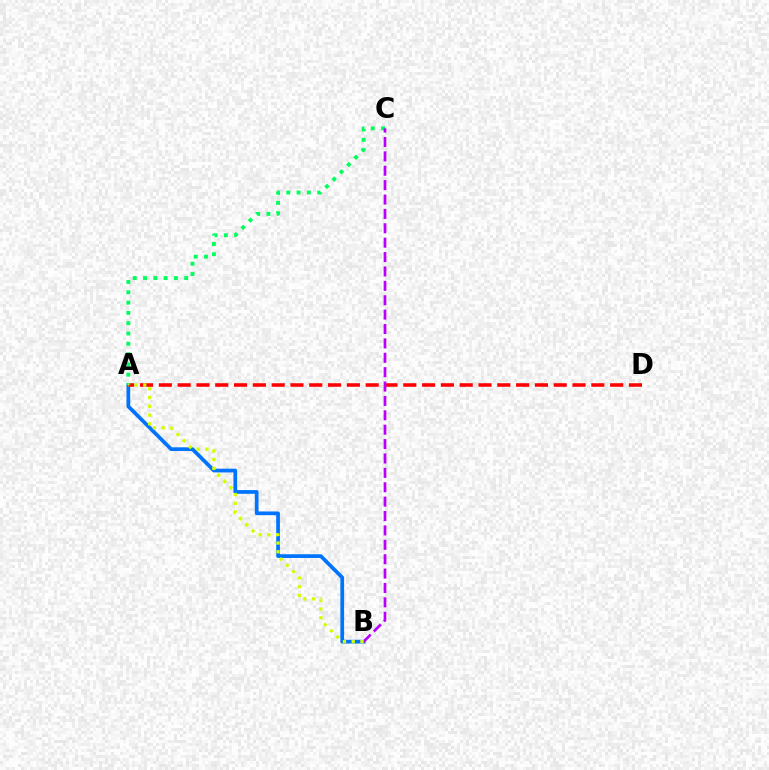{('A', 'B'): [{'color': '#0074ff', 'line_style': 'solid', 'thickness': 2.68}, {'color': '#d1ff00', 'line_style': 'dotted', 'thickness': 2.38}], ('A', 'D'): [{'color': '#ff0000', 'line_style': 'dashed', 'thickness': 2.55}], ('A', 'C'): [{'color': '#00ff5c', 'line_style': 'dotted', 'thickness': 2.8}], ('B', 'C'): [{'color': '#b900ff', 'line_style': 'dashed', 'thickness': 1.95}]}